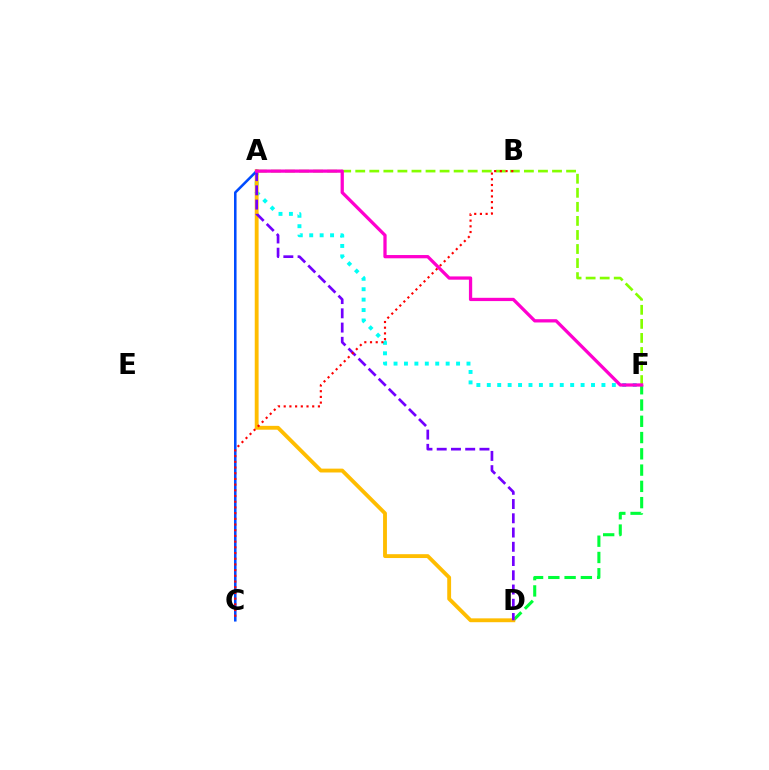{('A', 'F'): [{'color': '#00fff6', 'line_style': 'dotted', 'thickness': 2.83}, {'color': '#84ff00', 'line_style': 'dashed', 'thickness': 1.91}, {'color': '#ff00cf', 'line_style': 'solid', 'thickness': 2.35}], ('D', 'F'): [{'color': '#00ff39', 'line_style': 'dashed', 'thickness': 2.21}], ('A', 'D'): [{'color': '#ffbd00', 'line_style': 'solid', 'thickness': 2.77}, {'color': '#7200ff', 'line_style': 'dashed', 'thickness': 1.94}], ('A', 'C'): [{'color': '#004bff', 'line_style': 'solid', 'thickness': 1.83}], ('B', 'C'): [{'color': '#ff0000', 'line_style': 'dotted', 'thickness': 1.55}]}